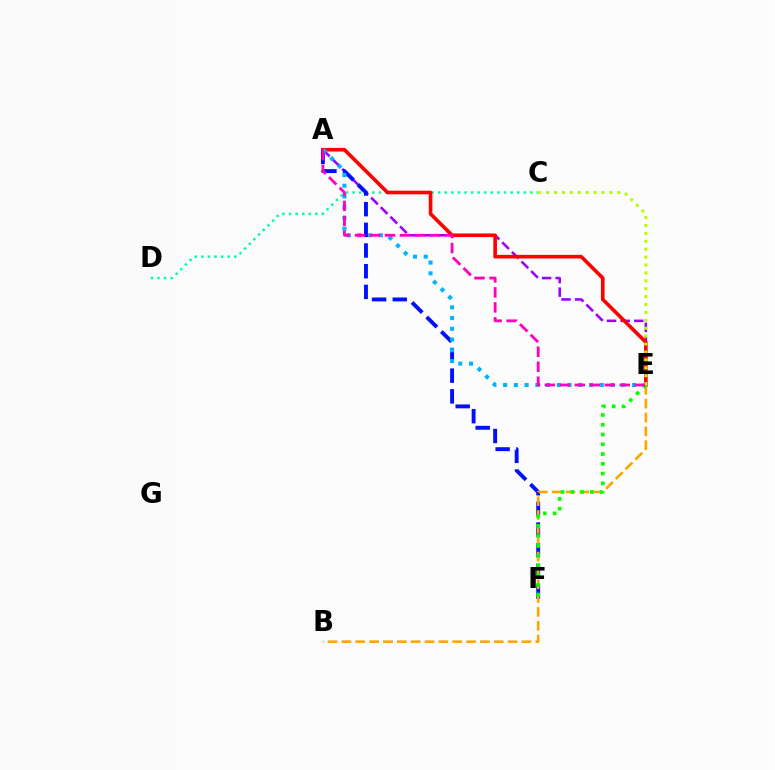{('C', 'D'): [{'color': '#00ff9d', 'line_style': 'dotted', 'thickness': 1.79}], ('A', 'E'): [{'color': '#9b00ff', 'line_style': 'dashed', 'thickness': 1.85}, {'color': '#ff0000', 'line_style': 'solid', 'thickness': 2.61}, {'color': '#00b5ff', 'line_style': 'dotted', 'thickness': 2.92}, {'color': '#ff00bd', 'line_style': 'dashed', 'thickness': 2.03}], ('A', 'F'): [{'color': '#0010ff', 'line_style': 'dashed', 'thickness': 2.81}], ('B', 'E'): [{'color': '#ffa500', 'line_style': 'dashed', 'thickness': 1.88}], ('E', 'F'): [{'color': '#08ff00', 'line_style': 'dotted', 'thickness': 2.65}], ('C', 'E'): [{'color': '#b3ff00', 'line_style': 'dotted', 'thickness': 2.15}]}